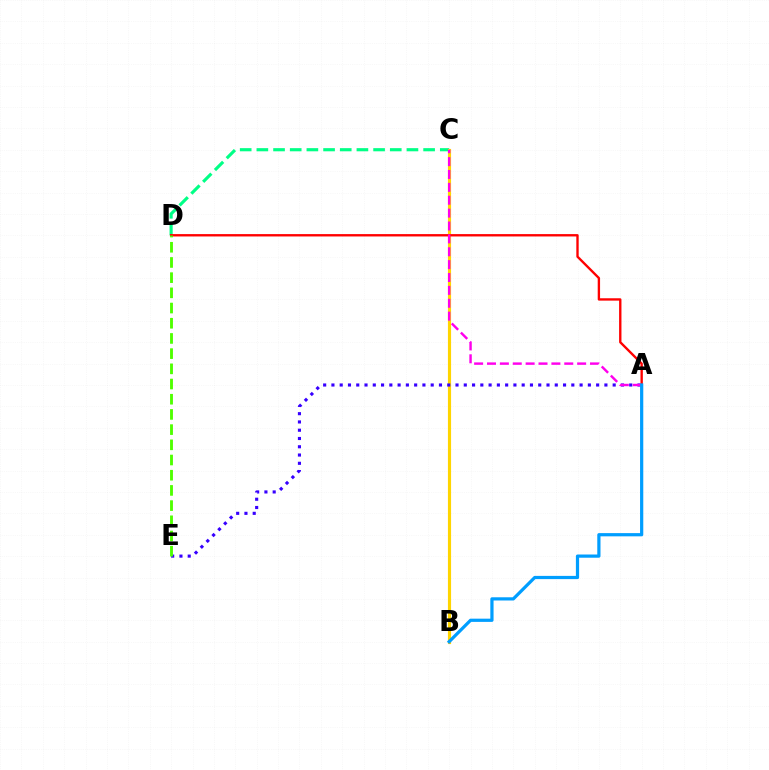{('C', 'D'): [{'color': '#00ff86', 'line_style': 'dashed', 'thickness': 2.27}], ('B', 'C'): [{'color': '#ffd500', 'line_style': 'solid', 'thickness': 2.26}], ('A', 'E'): [{'color': '#3700ff', 'line_style': 'dotted', 'thickness': 2.25}], ('A', 'D'): [{'color': '#ff0000', 'line_style': 'solid', 'thickness': 1.7}], ('A', 'C'): [{'color': '#ff00ed', 'line_style': 'dashed', 'thickness': 1.75}], ('A', 'B'): [{'color': '#009eff', 'line_style': 'solid', 'thickness': 2.32}], ('D', 'E'): [{'color': '#4fff00', 'line_style': 'dashed', 'thickness': 2.06}]}